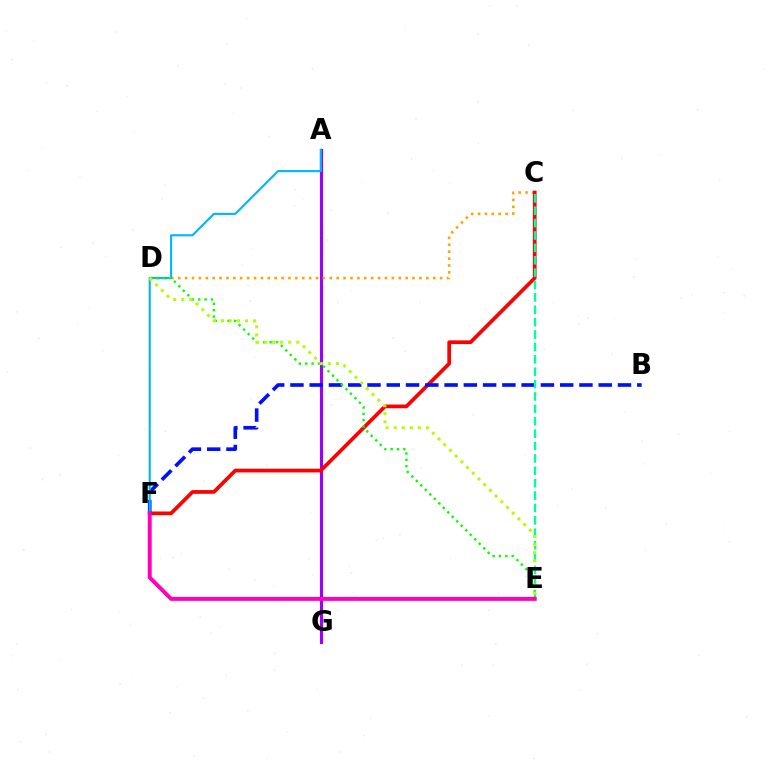{('A', 'G'): [{'color': '#9b00ff', 'line_style': 'solid', 'thickness': 2.26}], ('C', 'D'): [{'color': '#ffa500', 'line_style': 'dotted', 'thickness': 1.87}], ('C', 'F'): [{'color': '#ff0000', 'line_style': 'solid', 'thickness': 2.67}], ('B', 'F'): [{'color': '#0010ff', 'line_style': 'dashed', 'thickness': 2.62}], ('A', 'F'): [{'color': '#00b5ff', 'line_style': 'solid', 'thickness': 1.51}], ('C', 'E'): [{'color': '#00ff9d', 'line_style': 'dashed', 'thickness': 1.68}], ('D', 'E'): [{'color': '#08ff00', 'line_style': 'dotted', 'thickness': 1.73}, {'color': '#b3ff00', 'line_style': 'dotted', 'thickness': 2.19}], ('E', 'F'): [{'color': '#ff00bd', 'line_style': 'solid', 'thickness': 2.84}]}